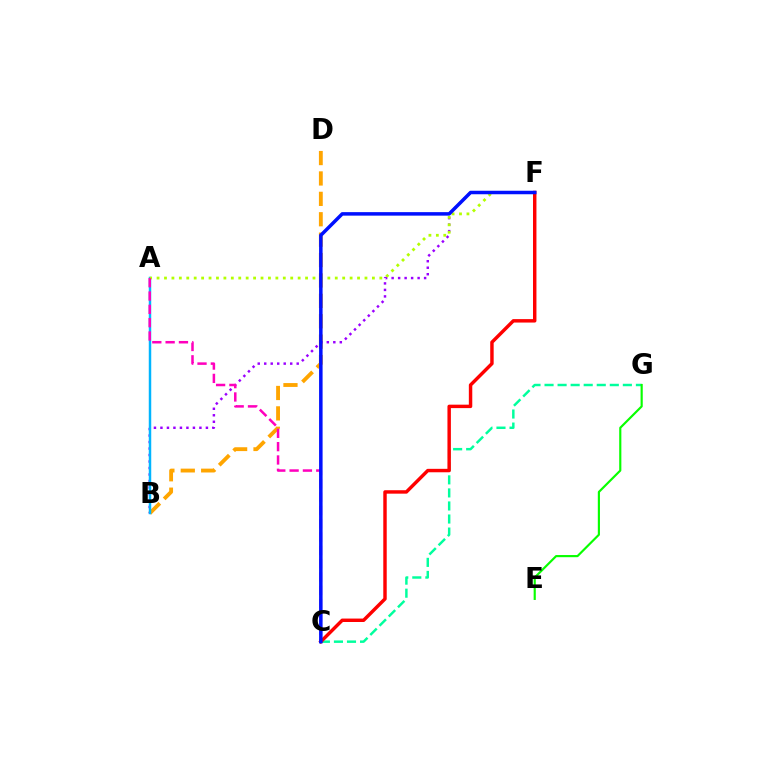{('B', 'D'): [{'color': '#ffa500', 'line_style': 'dashed', 'thickness': 2.77}], ('B', 'F'): [{'color': '#9b00ff', 'line_style': 'dotted', 'thickness': 1.76}], ('A', 'B'): [{'color': '#00b5ff', 'line_style': 'solid', 'thickness': 1.78}], ('A', 'F'): [{'color': '#b3ff00', 'line_style': 'dotted', 'thickness': 2.02}], ('C', 'G'): [{'color': '#00ff9d', 'line_style': 'dashed', 'thickness': 1.77}], ('A', 'C'): [{'color': '#ff00bd', 'line_style': 'dashed', 'thickness': 1.81}], ('C', 'F'): [{'color': '#ff0000', 'line_style': 'solid', 'thickness': 2.48}, {'color': '#0010ff', 'line_style': 'solid', 'thickness': 2.52}], ('E', 'G'): [{'color': '#08ff00', 'line_style': 'solid', 'thickness': 1.55}]}